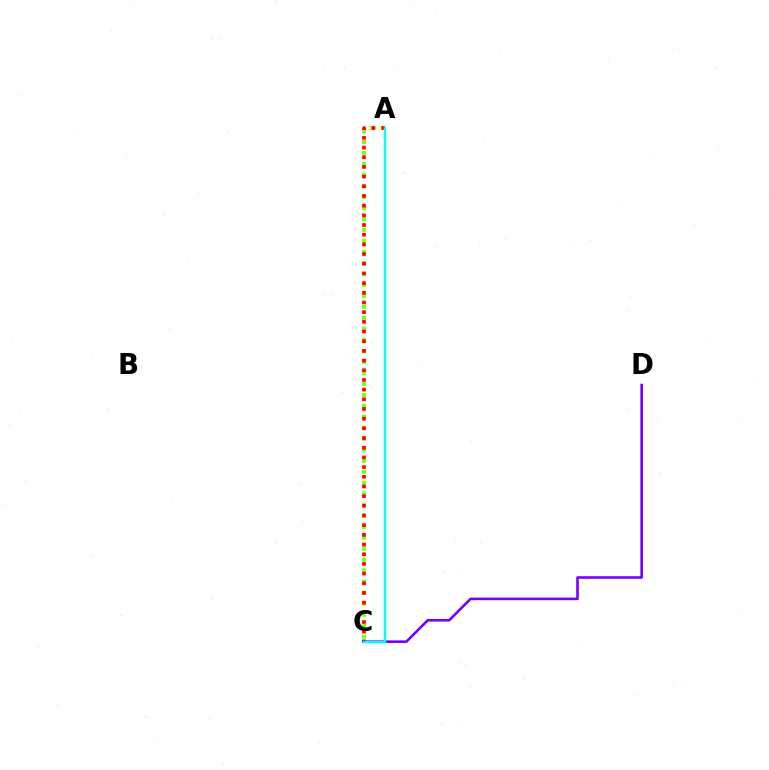{('A', 'C'): [{'color': '#84ff00', 'line_style': 'dotted', 'thickness': 2.99}, {'color': '#ff0000', 'line_style': 'dotted', 'thickness': 2.63}, {'color': '#00fff6', 'line_style': 'solid', 'thickness': 1.73}], ('C', 'D'): [{'color': '#7200ff', 'line_style': 'solid', 'thickness': 1.86}]}